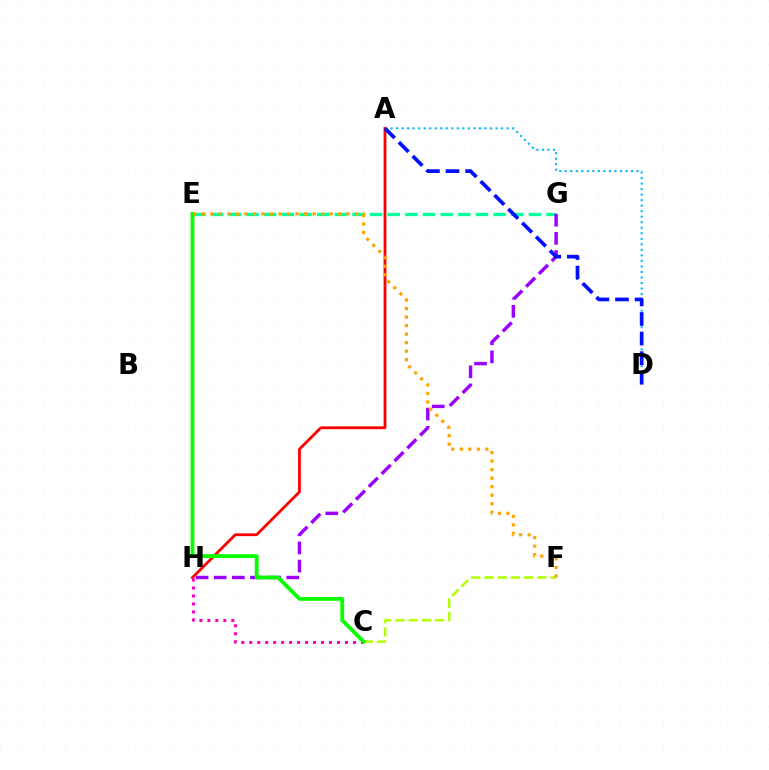{('A', 'H'): [{'color': '#ff0000', 'line_style': 'solid', 'thickness': 2.01}], ('C', 'H'): [{'color': '#ff00bd', 'line_style': 'dotted', 'thickness': 2.17}], ('A', 'D'): [{'color': '#00b5ff', 'line_style': 'dotted', 'thickness': 1.5}, {'color': '#0010ff', 'line_style': 'dashed', 'thickness': 2.66}], ('E', 'G'): [{'color': '#00ff9d', 'line_style': 'dashed', 'thickness': 2.4}], ('G', 'H'): [{'color': '#9b00ff', 'line_style': 'dashed', 'thickness': 2.46}], ('C', 'F'): [{'color': '#b3ff00', 'line_style': 'dashed', 'thickness': 1.8}], ('C', 'E'): [{'color': '#08ff00', 'line_style': 'solid', 'thickness': 2.74}], ('E', 'F'): [{'color': '#ffa500', 'line_style': 'dotted', 'thickness': 2.32}]}